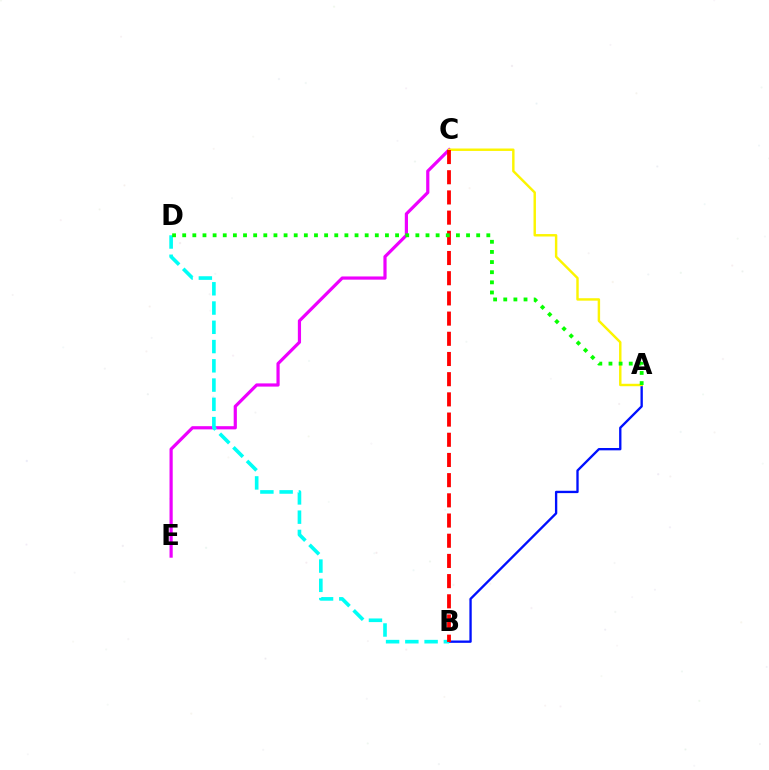{('A', 'B'): [{'color': '#0010ff', 'line_style': 'solid', 'thickness': 1.68}], ('C', 'E'): [{'color': '#ee00ff', 'line_style': 'solid', 'thickness': 2.3}], ('B', 'D'): [{'color': '#00fff6', 'line_style': 'dashed', 'thickness': 2.62}], ('A', 'C'): [{'color': '#fcf500', 'line_style': 'solid', 'thickness': 1.75}], ('B', 'C'): [{'color': '#ff0000', 'line_style': 'dashed', 'thickness': 2.74}], ('A', 'D'): [{'color': '#08ff00', 'line_style': 'dotted', 'thickness': 2.75}]}